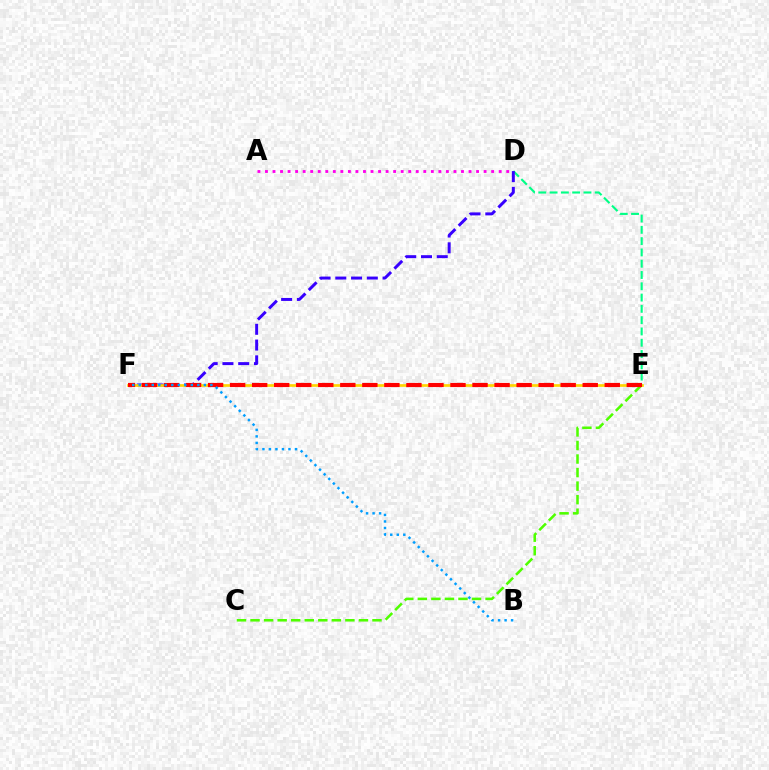{('D', 'E'): [{'color': '#00ff86', 'line_style': 'dashed', 'thickness': 1.53}], ('D', 'F'): [{'color': '#3700ff', 'line_style': 'dashed', 'thickness': 2.14}], ('E', 'F'): [{'color': '#ffd500', 'line_style': 'solid', 'thickness': 1.93}, {'color': '#ff0000', 'line_style': 'dashed', 'thickness': 2.99}], ('C', 'E'): [{'color': '#4fff00', 'line_style': 'dashed', 'thickness': 1.84}], ('B', 'F'): [{'color': '#009eff', 'line_style': 'dotted', 'thickness': 1.77}], ('A', 'D'): [{'color': '#ff00ed', 'line_style': 'dotted', 'thickness': 2.05}]}